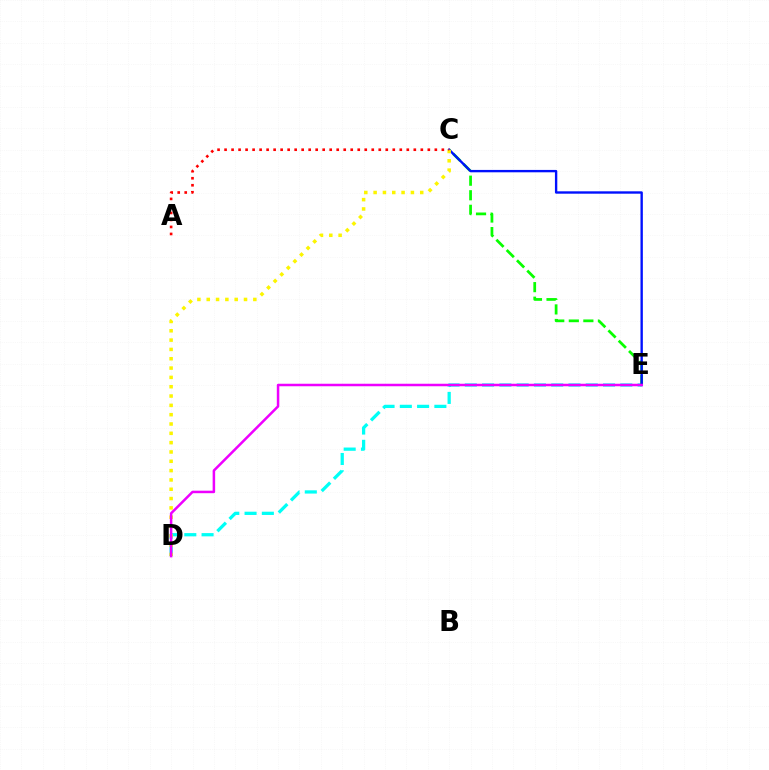{('D', 'E'): [{'color': '#00fff6', 'line_style': 'dashed', 'thickness': 2.35}, {'color': '#ee00ff', 'line_style': 'solid', 'thickness': 1.81}], ('C', 'E'): [{'color': '#08ff00', 'line_style': 'dashed', 'thickness': 1.98}, {'color': '#0010ff', 'line_style': 'solid', 'thickness': 1.71}], ('C', 'D'): [{'color': '#fcf500', 'line_style': 'dotted', 'thickness': 2.53}], ('A', 'C'): [{'color': '#ff0000', 'line_style': 'dotted', 'thickness': 1.9}]}